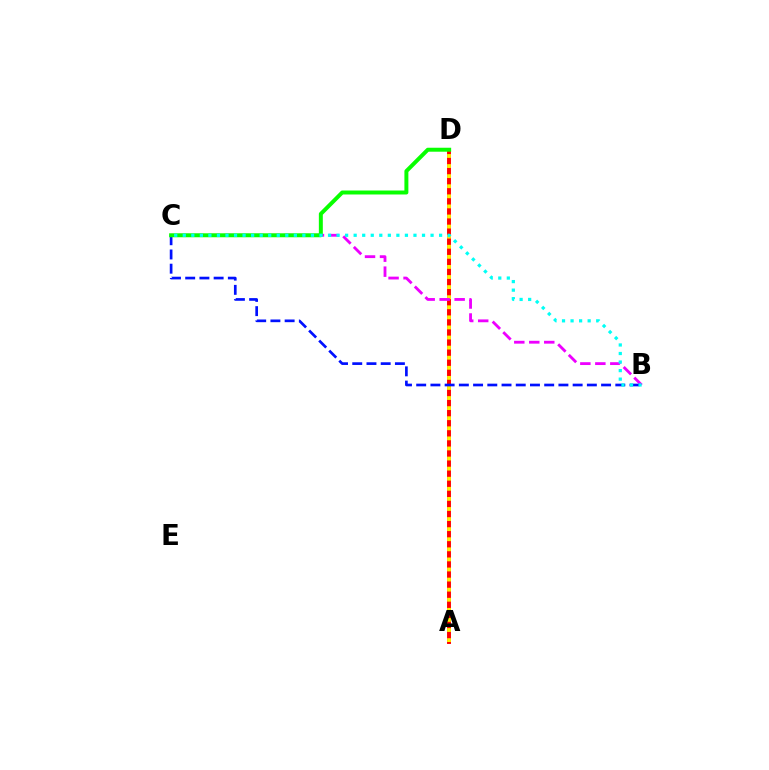{('A', 'D'): [{'color': '#ff0000', 'line_style': 'solid', 'thickness': 2.82}, {'color': '#fcf500', 'line_style': 'dotted', 'thickness': 2.74}], ('B', 'C'): [{'color': '#ee00ff', 'line_style': 'dashed', 'thickness': 2.04}, {'color': '#0010ff', 'line_style': 'dashed', 'thickness': 1.93}, {'color': '#00fff6', 'line_style': 'dotted', 'thickness': 2.32}], ('C', 'D'): [{'color': '#08ff00', 'line_style': 'solid', 'thickness': 2.86}]}